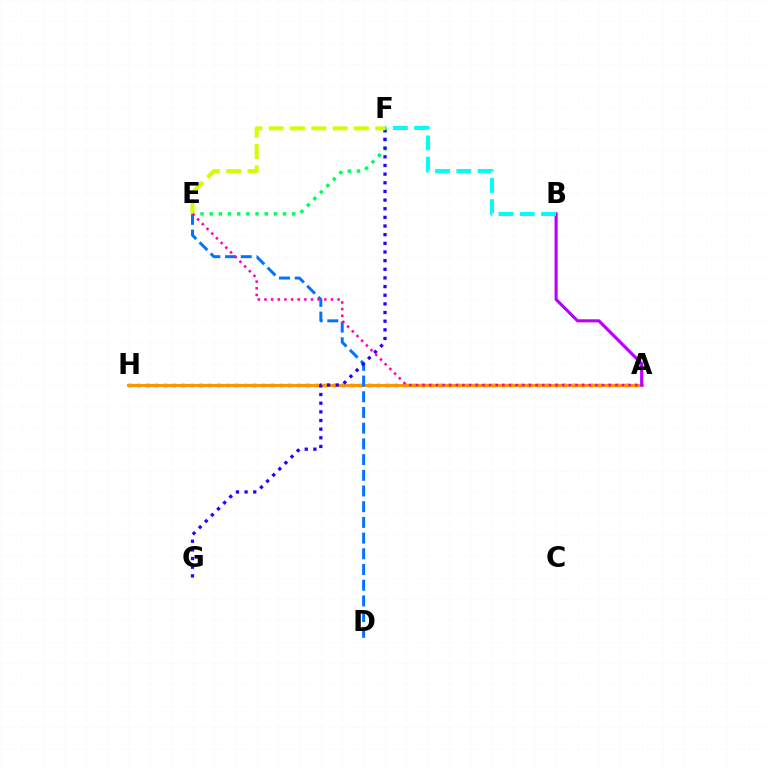{('E', 'F'): [{'color': '#00ff5c', 'line_style': 'dotted', 'thickness': 2.49}, {'color': '#d1ff00', 'line_style': 'dashed', 'thickness': 2.9}], ('A', 'H'): [{'color': '#ff0000', 'line_style': 'dotted', 'thickness': 2.41}, {'color': '#3dff00', 'line_style': 'dashed', 'thickness': 2.32}, {'color': '#ff9400', 'line_style': 'solid', 'thickness': 2.1}], ('D', 'E'): [{'color': '#0074ff', 'line_style': 'dashed', 'thickness': 2.13}], ('A', 'B'): [{'color': '#b900ff', 'line_style': 'solid', 'thickness': 2.22}], ('F', 'G'): [{'color': '#2500ff', 'line_style': 'dotted', 'thickness': 2.35}], ('B', 'F'): [{'color': '#00fff6', 'line_style': 'dashed', 'thickness': 2.89}], ('A', 'E'): [{'color': '#ff00ac', 'line_style': 'dotted', 'thickness': 1.81}]}